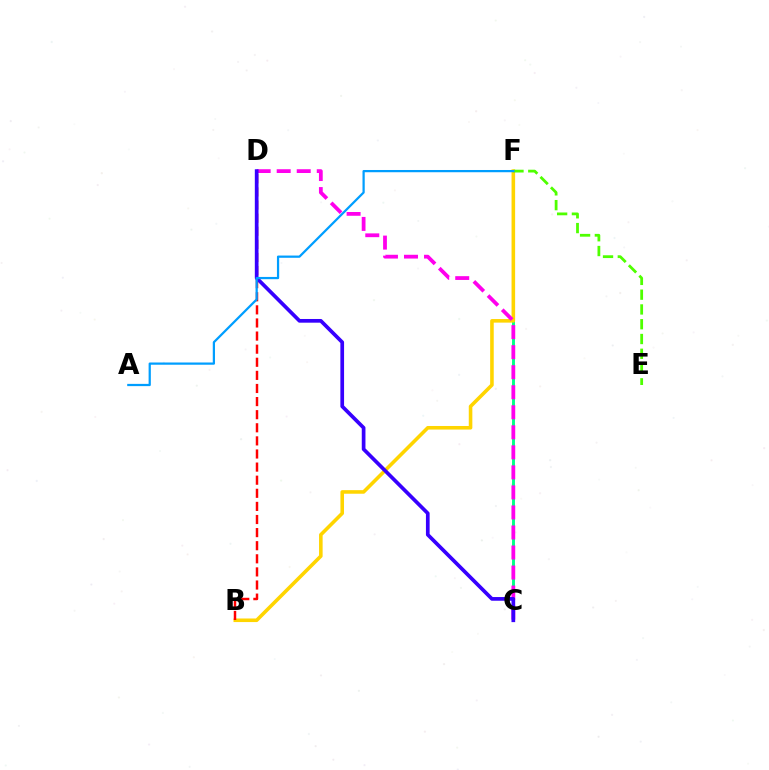{('C', 'F'): [{'color': '#00ff86', 'line_style': 'solid', 'thickness': 2.09}], ('B', 'F'): [{'color': '#ffd500', 'line_style': 'solid', 'thickness': 2.58}], ('C', 'D'): [{'color': '#ff00ed', 'line_style': 'dashed', 'thickness': 2.72}, {'color': '#3700ff', 'line_style': 'solid', 'thickness': 2.66}], ('B', 'D'): [{'color': '#ff0000', 'line_style': 'dashed', 'thickness': 1.78}], ('E', 'F'): [{'color': '#4fff00', 'line_style': 'dashed', 'thickness': 2.01}], ('A', 'F'): [{'color': '#009eff', 'line_style': 'solid', 'thickness': 1.61}]}